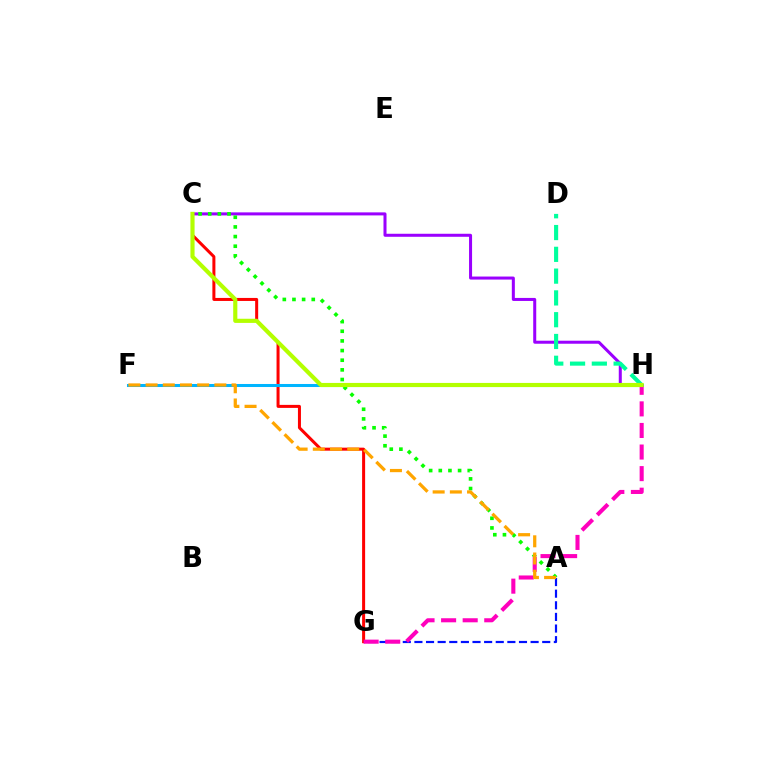{('A', 'G'): [{'color': '#0010ff', 'line_style': 'dashed', 'thickness': 1.58}], ('C', 'G'): [{'color': '#ff0000', 'line_style': 'solid', 'thickness': 2.17}], ('C', 'H'): [{'color': '#9b00ff', 'line_style': 'solid', 'thickness': 2.18}, {'color': '#b3ff00', 'line_style': 'solid', 'thickness': 2.98}], ('D', 'H'): [{'color': '#00ff9d', 'line_style': 'dashed', 'thickness': 2.96}], ('F', 'H'): [{'color': '#00b5ff', 'line_style': 'solid', 'thickness': 2.18}], ('A', 'C'): [{'color': '#08ff00', 'line_style': 'dotted', 'thickness': 2.62}], ('G', 'H'): [{'color': '#ff00bd', 'line_style': 'dashed', 'thickness': 2.93}], ('A', 'F'): [{'color': '#ffa500', 'line_style': 'dashed', 'thickness': 2.34}]}